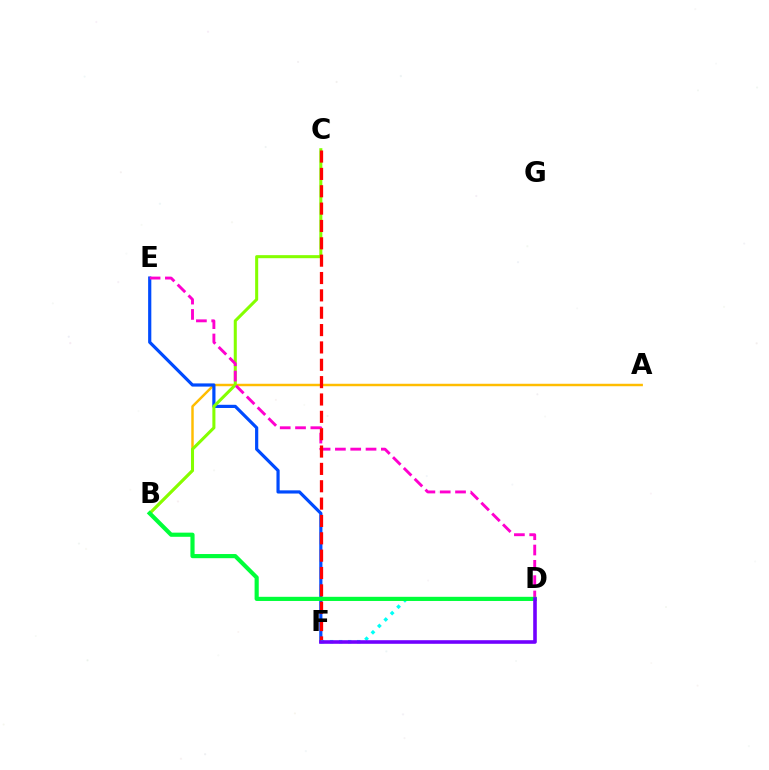{('A', 'B'): [{'color': '#ffbd00', 'line_style': 'solid', 'thickness': 1.77}], ('E', 'F'): [{'color': '#004bff', 'line_style': 'solid', 'thickness': 2.3}], ('B', 'C'): [{'color': '#84ff00', 'line_style': 'solid', 'thickness': 2.19}], ('D', 'E'): [{'color': '#ff00cf', 'line_style': 'dashed', 'thickness': 2.08}], ('C', 'F'): [{'color': '#ff0000', 'line_style': 'dashed', 'thickness': 2.36}], ('D', 'F'): [{'color': '#00fff6', 'line_style': 'dotted', 'thickness': 2.46}, {'color': '#7200ff', 'line_style': 'solid', 'thickness': 2.59}], ('B', 'D'): [{'color': '#00ff39', 'line_style': 'solid', 'thickness': 2.99}]}